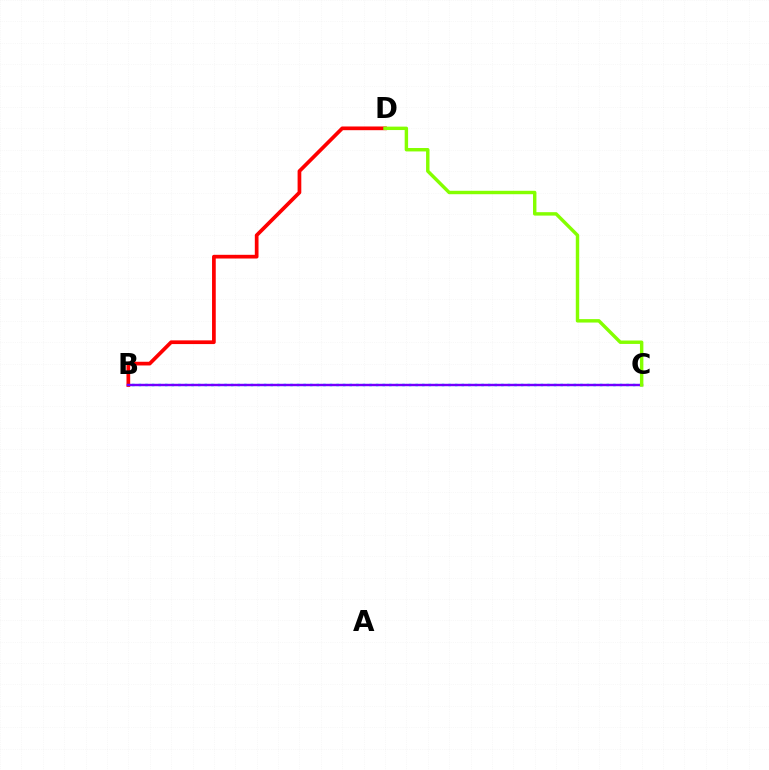{('B', 'C'): [{'color': '#00fff6', 'line_style': 'dotted', 'thickness': 1.79}, {'color': '#7200ff', 'line_style': 'solid', 'thickness': 1.75}], ('B', 'D'): [{'color': '#ff0000', 'line_style': 'solid', 'thickness': 2.67}], ('C', 'D'): [{'color': '#84ff00', 'line_style': 'solid', 'thickness': 2.47}]}